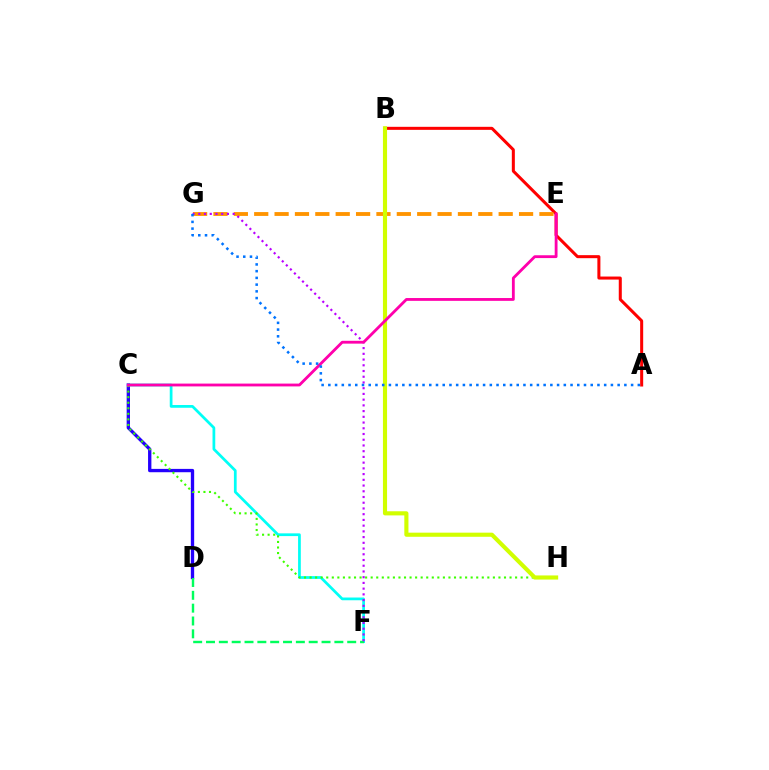{('C', 'D'): [{'color': '#2500ff', 'line_style': 'solid', 'thickness': 2.4}], ('A', 'B'): [{'color': '#ff0000', 'line_style': 'solid', 'thickness': 2.18}], ('C', 'F'): [{'color': '#00fff6', 'line_style': 'solid', 'thickness': 1.97}], ('C', 'H'): [{'color': '#3dff00', 'line_style': 'dotted', 'thickness': 1.51}], ('D', 'F'): [{'color': '#00ff5c', 'line_style': 'dashed', 'thickness': 1.74}], ('E', 'G'): [{'color': '#ff9400', 'line_style': 'dashed', 'thickness': 2.77}], ('F', 'G'): [{'color': '#b900ff', 'line_style': 'dotted', 'thickness': 1.56}], ('B', 'H'): [{'color': '#d1ff00', 'line_style': 'solid', 'thickness': 2.97}], ('C', 'E'): [{'color': '#ff00ac', 'line_style': 'solid', 'thickness': 2.03}], ('A', 'G'): [{'color': '#0074ff', 'line_style': 'dotted', 'thickness': 1.83}]}